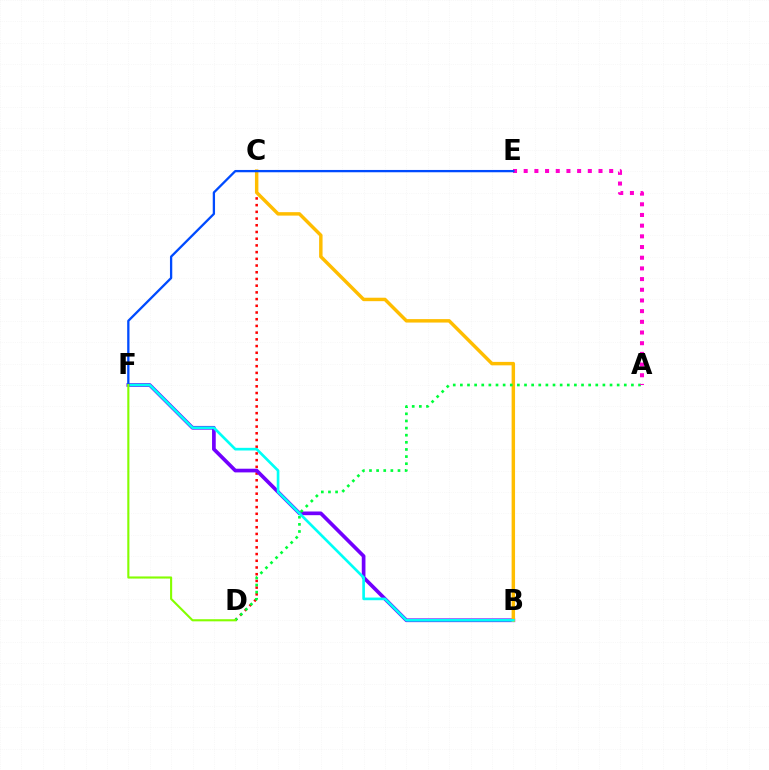{('C', 'D'): [{'color': '#ff0000', 'line_style': 'dotted', 'thickness': 1.82}], ('B', 'F'): [{'color': '#7200ff', 'line_style': 'solid', 'thickness': 2.65}, {'color': '#00fff6', 'line_style': 'solid', 'thickness': 1.92}], ('B', 'C'): [{'color': '#ffbd00', 'line_style': 'solid', 'thickness': 2.48}], ('A', 'D'): [{'color': '#00ff39', 'line_style': 'dotted', 'thickness': 1.94}], ('A', 'E'): [{'color': '#ff00cf', 'line_style': 'dotted', 'thickness': 2.9}], ('E', 'F'): [{'color': '#004bff', 'line_style': 'solid', 'thickness': 1.66}], ('D', 'F'): [{'color': '#84ff00', 'line_style': 'solid', 'thickness': 1.52}]}